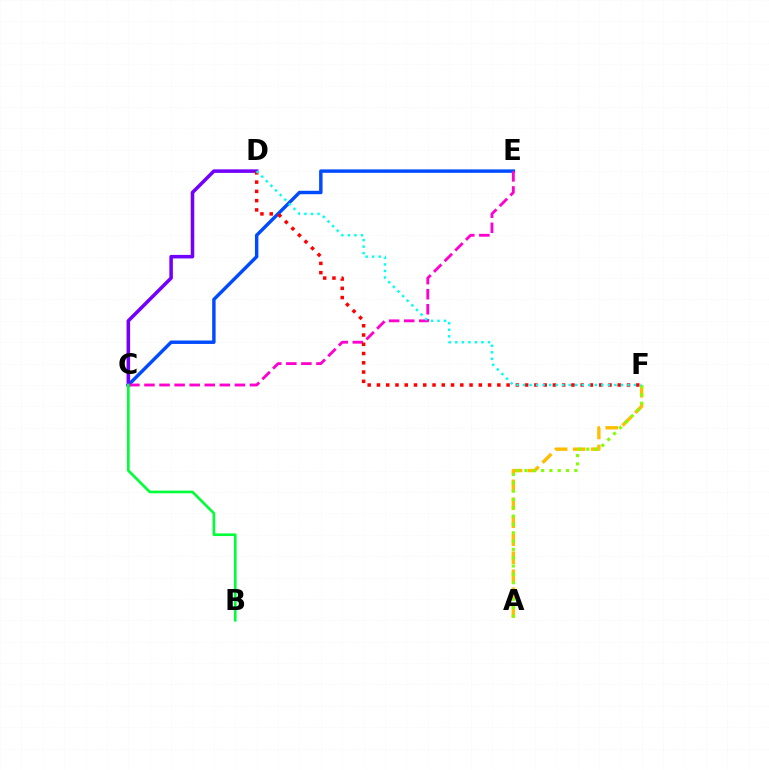{('C', 'E'): [{'color': '#004bff', 'line_style': 'solid', 'thickness': 2.47}, {'color': '#ff00cf', 'line_style': 'dashed', 'thickness': 2.05}], ('A', 'F'): [{'color': '#ffbd00', 'line_style': 'dashed', 'thickness': 2.44}, {'color': '#84ff00', 'line_style': 'dotted', 'thickness': 2.26}], ('C', 'D'): [{'color': '#7200ff', 'line_style': 'solid', 'thickness': 2.54}], ('D', 'F'): [{'color': '#ff0000', 'line_style': 'dotted', 'thickness': 2.52}, {'color': '#00fff6', 'line_style': 'dotted', 'thickness': 1.77}], ('B', 'C'): [{'color': '#00ff39', 'line_style': 'solid', 'thickness': 1.92}]}